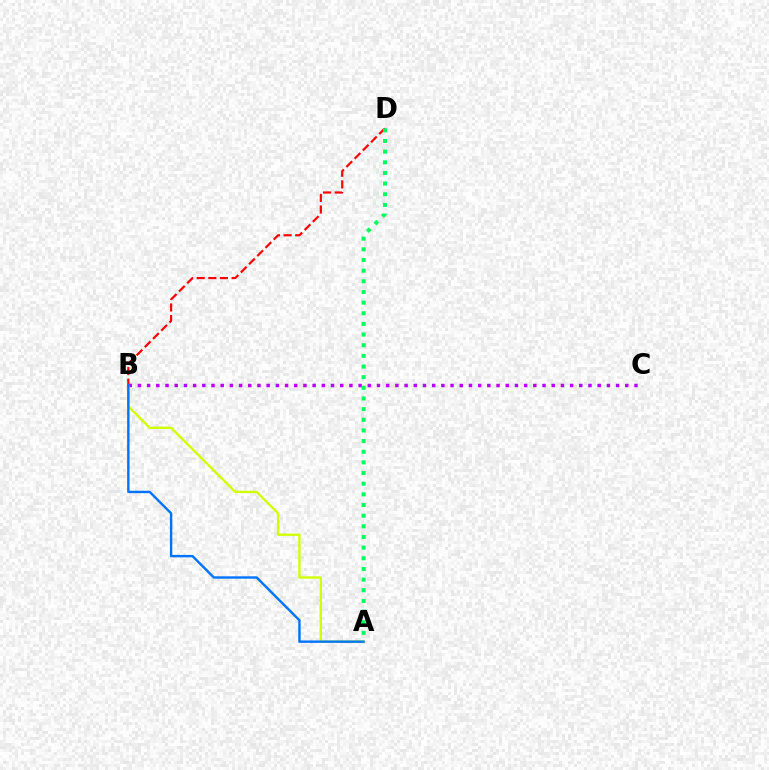{('B', 'C'): [{'color': '#b900ff', 'line_style': 'dotted', 'thickness': 2.5}], ('A', 'B'): [{'color': '#d1ff00', 'line_style': 'solid', 'thickness': 1.7}, {'color': '#0074ff', 'line_style': 'solid', 'thickness': 1.73}], ('B', 'D'): [{'color': '#ff0000', 'line_style': 'dashed', 'thickness': 1.58}], ('A', 'D'): [{'color': '#00ff5c', 'line_style': 'dotted', 'thickness': 2.89}]}